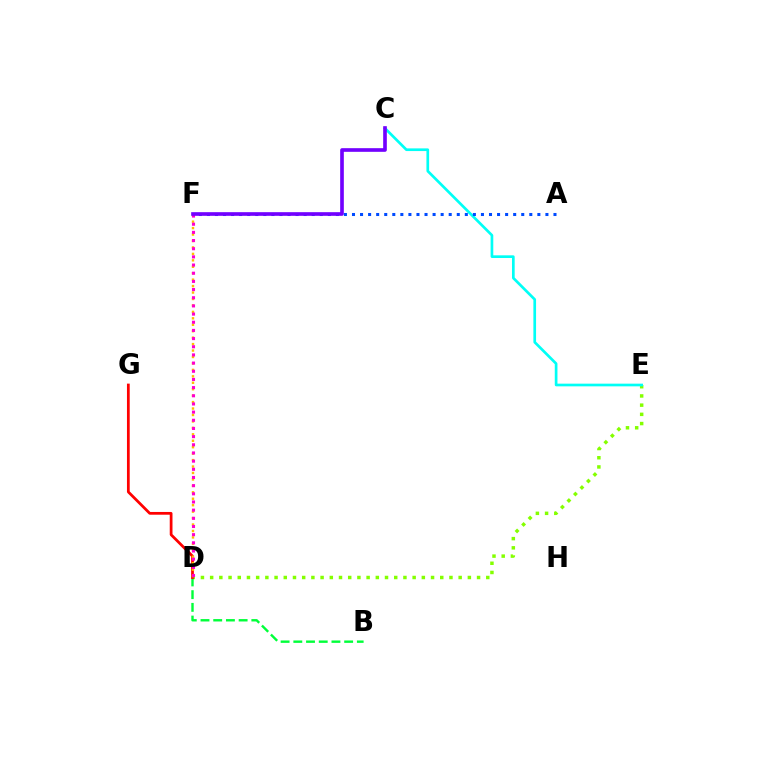{('D', 'E'): [{'color': '#84ff00', 'line_style': 'dotted', 'thickness': 2.5}], ('B', 'D'): [{'color': '#00ff39', 'line_style': 'dashed', 'thickness': 1.73}], ('C', 'E'): [{'color': '#00fff6', 'line_style': 'solid', 'thickness': 1.93}], ('A', 'F'): [{'color': '#004bff', 'line_style': 'dotted', 'thickness': 2.19}], ('D', 'G'): [{'color': '#ff0000', 'line_style': 'solid', 'thickness': 1.98}], ('D', 'F'): [{'color': '#ffbd00', 'line_style': 'dotted', 'thickness': 1.75}, {'color': '#ff00cf', 'line_style': 'dotted', 'thickness': 2.22}], ('C', 'F'): [{'color': '#7200ff', 'line_style': 'solid', 'thickness': 2.63}]}